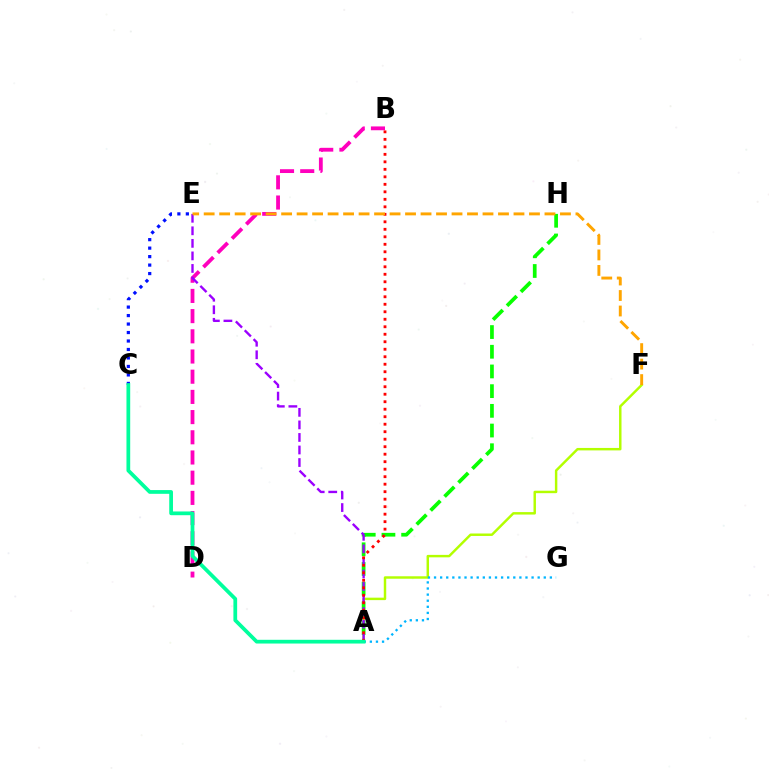{('A', 'F'): [{'color': '#b3ff00', 'line_style': 'solid', 'thickness': 1.77}], ('B', 'D'): [{'color': '#ff00bd', 'line_style': 'dashed', 'thickness': 2.74}], ('A', 'H'): [{'color': '#08ff00', 'line_style': 'dashed', 'thickness': 2.68}], ('A', 'G'): [{'color': '#00b5ff', 'line_style': 'dotted', 'thickness': 1.66}], ('A', 'E'): [{'color': '#9b00ff', 'line_style': 'dashed', 'thickness': 1.7}], ('C', 'E'): [{'color': '#0010ff', 'line_style': 'dotted', 'thickness': 2.3}], ('A', 'B'): [{'color': '#ff0000', 'line_style': 'dotted', 'thickness': 2.04}], ('A', 'C'): [{'color': '#00ff9d', 'line_style': 'solid', 'thickness': 2.69}], ('E', 'F'): [{'color': '#ffa500', 'line_style': 'dashed', 'thickness': 2.1}]}